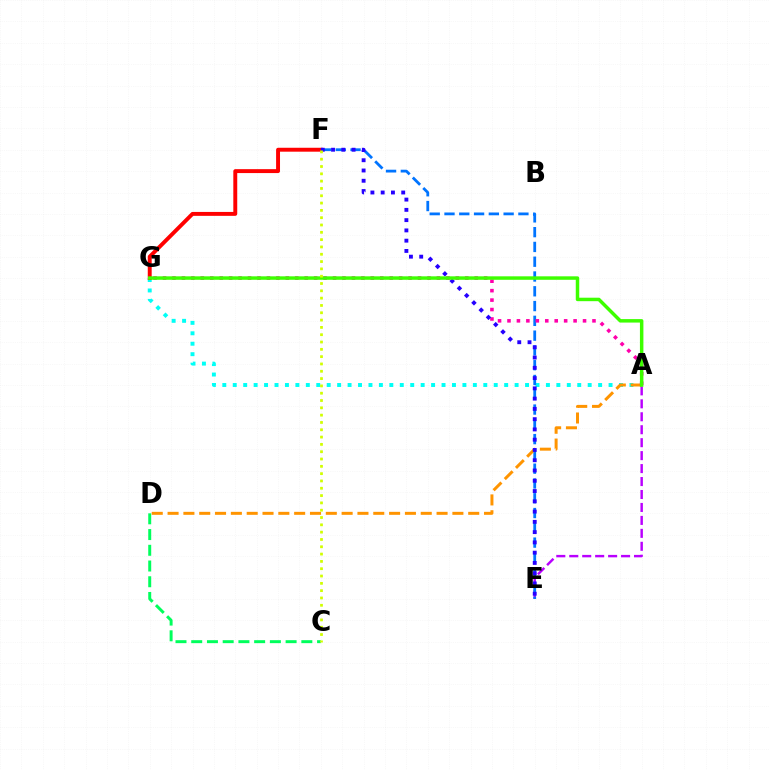{('C', 'D'): [{'color': '#00ff5c', 'line_style': 'dashed', 'thickness': 2.14}], ('A', 'G'): [{'color': '#00fff6', 'line_style': 'dotted', 'thickness': 2.84}, {'color': '#ff00ac', 'line_style': 'dotted', 'thickness': 2.57}, {'color': '#3dff00', 'line_style': 'solid', 'thickness': 2.5}], ('A', 'E'): [{'color': '#b900ff', 'line_style': 'dashed', 'thickness': 1.76}], ('E', 'F'): [{'color': '#0074ff', 'line_style': 'dashed', 'thickness': 2.01}, {'color': '#2500ff', 'line_style': 'dotted', 'thickness': 2.79}], ('F', 'G'): [{'color': '#ff0000', 'line_style': 'solid', 'thickness': 2.82}], ('A', 'D'): [{'color': '#ff9400', 'line_style': 'dashed', 'thickness': 2.15}], ('C', 'F'): [{'color': '#d1ff00', 'line_style': 'dotted', 'thickness': 1.99}]}